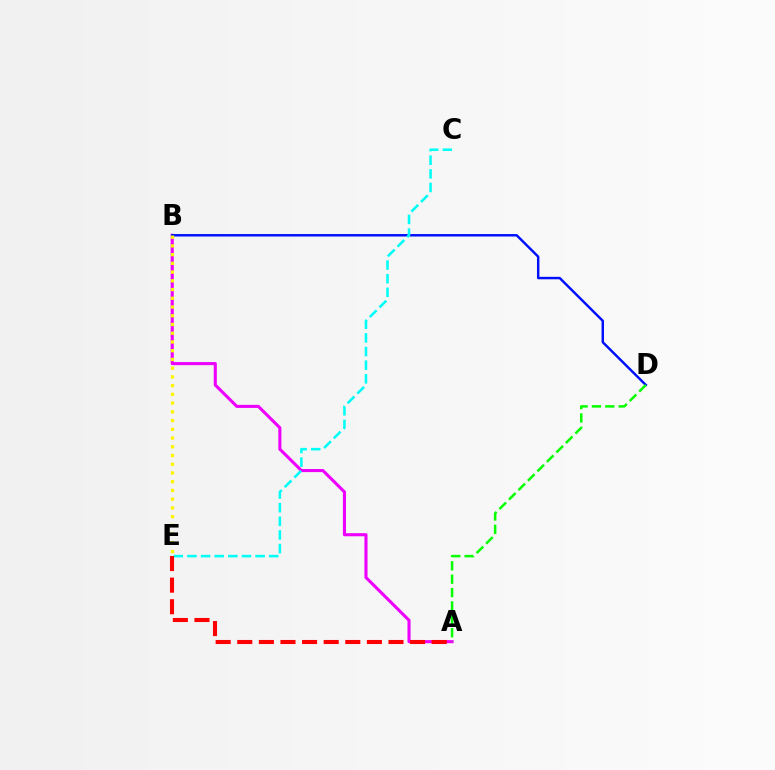{('A', 'B'): [{'color': '#ee00ff', 'line_style': 'solid', 'thickness': 2.22}], ('B', 'D'): [{'color': '#0010ff', 'line_style': 'solid', 'thickness': 1.77}], ('C', 'E'): [{'color': '#00fff6', 'line_style': 'dashed', 'thickness': 1.85}], ('A', 'E'): [{'color': '#ff0000', 'line_style': 'dashed', 'thickness': 2.93}], ('A', 'D'): [{'color': '#08ff00', 'line_style': 'dashed', 'thickness': 1.82}], ('B', 'E'): [{'color': '#fcf500', 'line_style': 'dotted', 'thickness': 2.37}]}